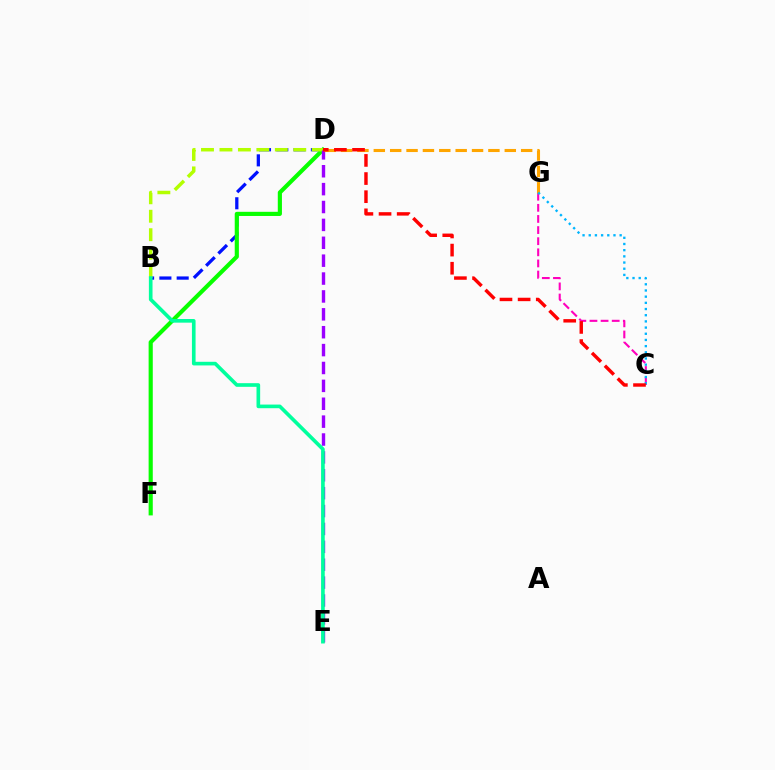{('B', 'D'): [{'color': '#0010ff', 'line_style': 'dashed', 'thickness': 2.35}, {'color': '#b3ff00', 'line_style': 'dashed', 'thickness': 2.51}], ('D', 'F'): [{'color': '#08ff00', 'line_style': 'solid', 'thickness': 2.99}], ('C', 'G'): [{'color': '#ff00bd', 'line_style': 'dashed', 'thickness': 1.51}, {'color': '#00b5ff', 'line_style': 'dotted', 'thickness': 1.68}], ('D', 'E'): [{'color': '#9b00ff', 'line_style': 'dashed', 'thickness': 2.43}], ('D', 'G'): [{'color': '#ffa500', 'line_style': 'dashed', 'thickness': 2.22}], ('B', 'E'): [{'color': '#00ff9d', 'line_style': 'solid', 'thickness': 2.62}], ('C', 'D'): [{'color': '#ff0000', 'line_style': 'dashed', 'thickness': 2.46}]}